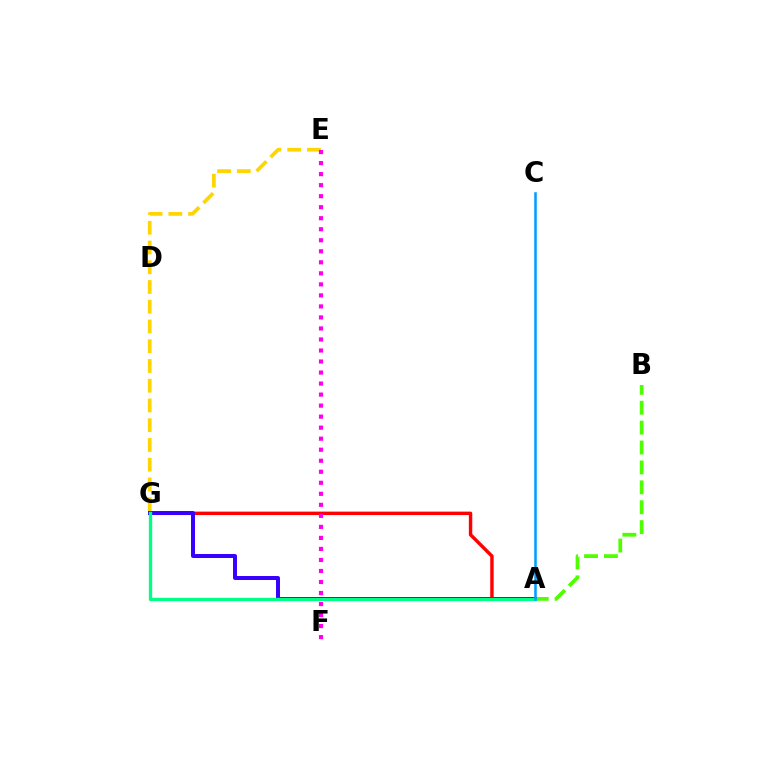{('A', 'G'): [{'color': '#ff0000', 'line_style': 'solid', 'thickness': 2.46}, {'color': '#3700ff', 'line_style': 'solid', 'thickness': 2.86}, {'color': '#00ff86', 'line_style': 'solid', 'thickness': 2.39}], ('E', 'G'): [{'color': '#ffd500', 'line_style': 'dashed', 'thickness': 2.68}], ('A', 'B'): [{'color': '#4fff00', 'line_style': 'dashed', 'thickness': 2.7}], ('A', 'C'): [{'color': '#009eff', 'line_style': 'solid', 'thickness': 1.82}], ('E', 'F'): [{'color': '#ff00ed', 'line_style': 'dotted', 'thickness': 3.0}]}